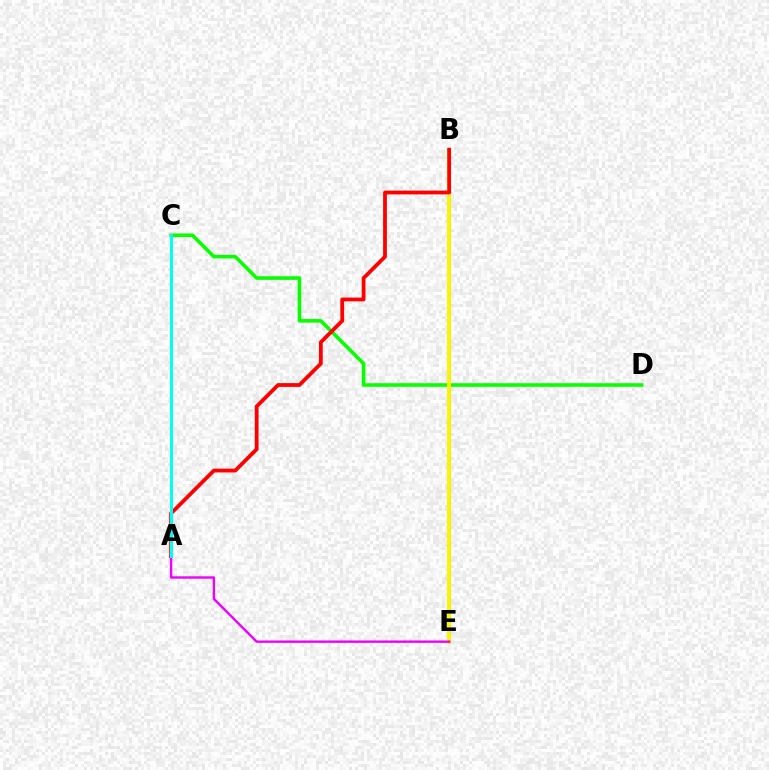{('B', 'E'): [{'color': '#0010ff', 'line_style': 'solid', 'thickness': 2.0}, {'color': '#fcf500', 'line_style': 'solid', 'thickness': 2.82}], ('C', 'D'): [{'color': '#08ff00', 'line_style': 'solid', 'thickness': 2.58}], ('A', 'B'): [{'color': '#ff0000', 'line_style': 'solid', 'thickness': 2.72}], ('A', 'E'): [{'color': '#ee00ff', 'line_style': 'solid', 'thickness': 1.72}], ('A', 'C'): [{'color': '#00fff6', 'line_style': 'solid', 'thickness': 2.15}]}